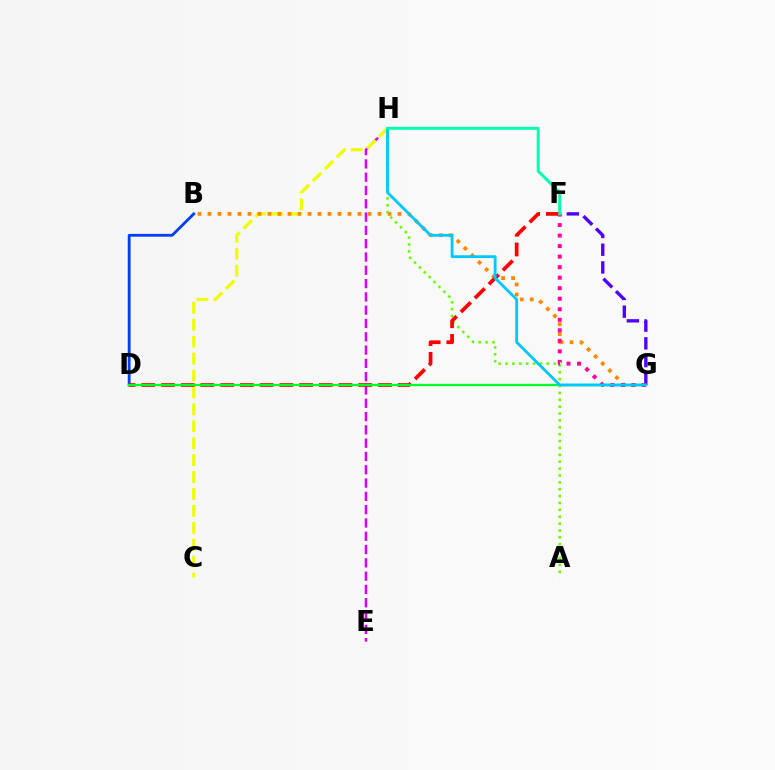{('E', 'H'): [{'color': '#d600ff', 'line_style': 'dashed', 'thickness': 1.81}], ('B', 'D'): [{'color': '#003fff', 'line_style': 'solid', 'thickness': 2.04}], ('C', 'H'): [{'color': '#eeff00', 'line_style': 'dashed', 'thickness': 2.3}], ('B', 'G'): [{'color': '#ff8800', 'line_style': 'dotted', 'thickness': 2.72}], ('A', 'H'): [{'color': '#66ff00', 'line_style': 'dotted', 'thickness': 1.87}], ('F', 'G'): [{'color': '#4f00ff', 'line_style': 'dashed', 'thickness': 2.41}, {'color': '#ff00a0', 'line_style': 'dotted', 'thickness': 2.86}], ('D', 'F'): [{'color': '#ff0000', 'line_style': 'dashed', 'thickness': 2.68}], ('D', 'G'): [{'color': '#00ff27', 'line_style': 'solid', 'thickness': 1.64}], ('G', 'H'): [{'color': '#00c7ff', 'line_style': 'solid', 'thickness': 2.03}], ('F', 'H'): [{'color': '#00ffaf', 'line_style': 'solid', 'thickness': 2.12}]}